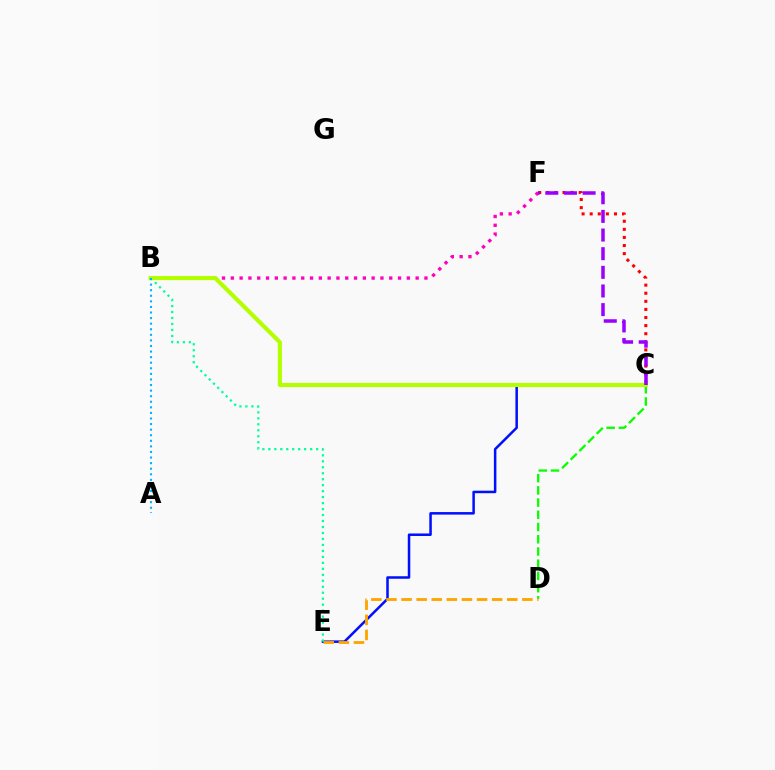{('B', 'F'): [{'color': '#ff00bd', 'line_style': 'dotted', 'thickness': 2.39}], ('C', 'E'): [{'color': '#0010ff', 'line_style': 'solid', 'thickness': 1.81}], ('B', 'E'): [{'color': '#00ff9d', 'line_style': 'dotted', 'thickness': 1.62}], ('C', 'D'): [{'color': '#08ff00', 'line_style': 'dashed', 'thickness': 1.66}], ('C', 'F'): [{'color': '#ff0000', 'line_style': 'dotted', 'thickness': 2.2}, {'color': '#9b00ff', 'line_style': 'dashed', 'thickness': 2.53}], ('B', 'C'): [{'color': '#b3ff00', 'line_style': 'solid', 'thickness': 2.98}], ('A', 'B'): [{'color': '#00b5ff', 'line_style': 'dotted', 'thickness': 1.52}], ('D', 'E'): [{'color': '#ffa500', 'line_style': 'dashed', 'thickness': 2.05}]}